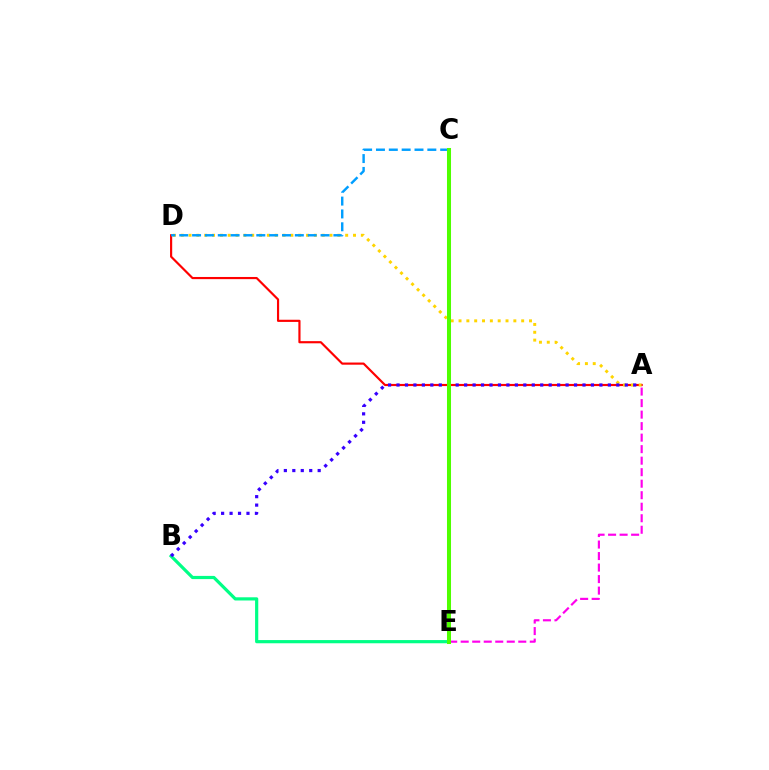{('A', 'D'): [{'color': '#ff0000', 'line_style': 'solid', 'thickness': 1.56}, {'color': '#ffd500', 'line_style': 'dotted', 'thickness': 2.13}], ('A', 'E'): [{'color': '#ff00ed', 'line_style': 'dashed', 'thickness': 1.56}], ('B', 'E'): [{'color': '#00ff86', 'line_style': 'solid', 'thickness': 2.3}], ('C', 'D'): [{'color': '#009eff', 'line_style': 'dashed', 'thickness': 1.75}], ('A', 'B'): [{'color': '#3700ff', 'line_style': 'dotted', 'thickness': 2.3}], ('C', 'E'): [{'color': '#4fff00', 'line_style': 'solid', 'thickness': 2.9}]}